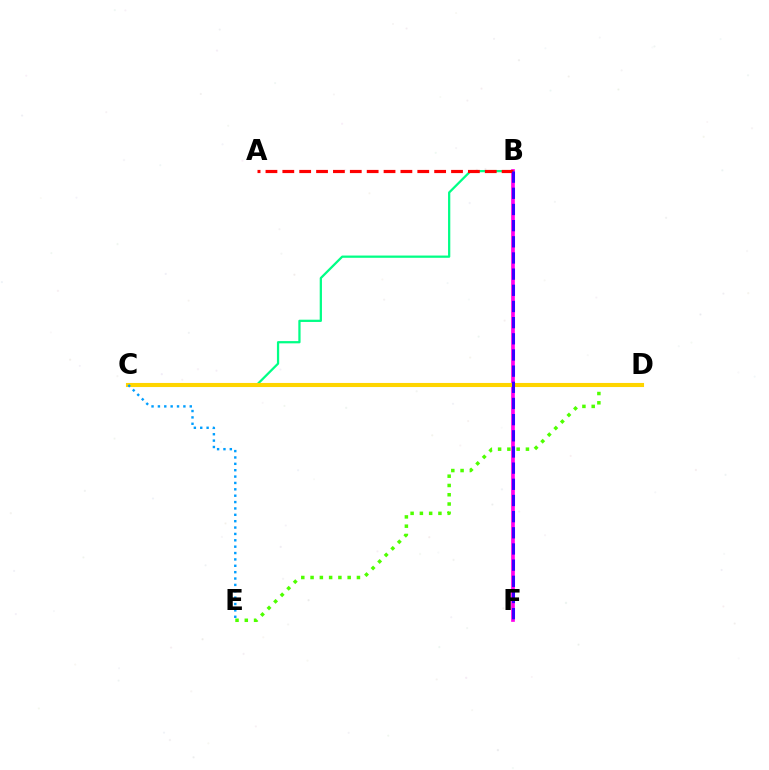{('B', 'C'): [{'color': '#00ff86', 'line_style': 'solid', 'thickness': 1.62}], ('B', 'F'): [{'color': '#ff00ed', 'line_style': 'solid', 'thickness': 2.65}, {'color': '#3700ff', 'line_style': 'dashed', 'thickness': 2.2}], ('D', 'E'): [{'color': '#4fff00', 'line_style': 'dotted', 'thickness': 2.52}], ('C', 'D'): [{'color': '#ffd500', 'line_style': 'solid', 'thickness': 2.94}], ('C', 'E'): [{'color': '#009eff', 'line_style': 'dotted', 'thickness': 1.73}], ('A', 'B'): [{'color': '#ff0000', 'line_style': 'dashed', 'thickness': 2.29}]}